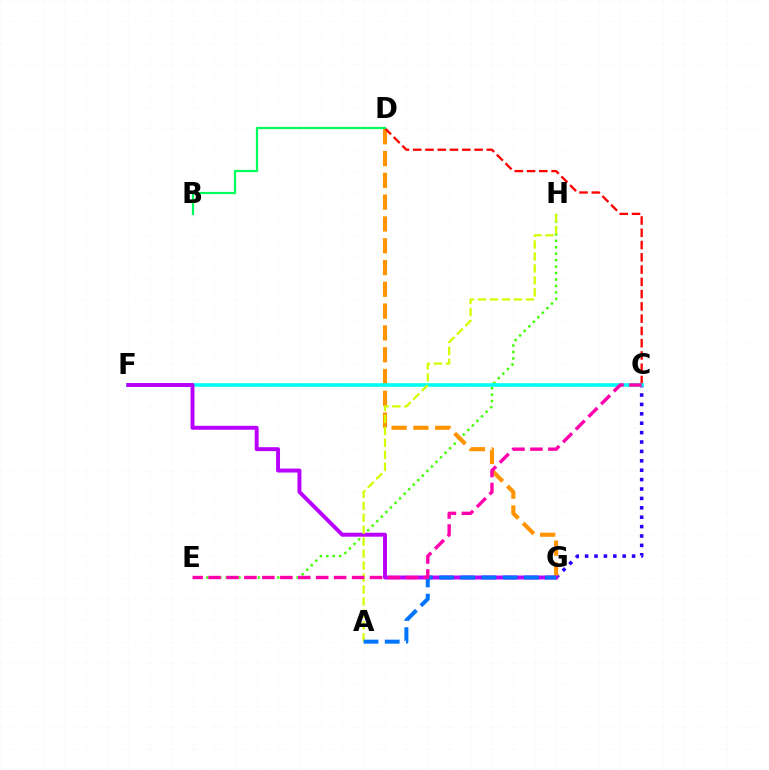{('E', 'H'): [{'color': '#3dff00', 'line_style': 'dotted', 'thickness': 1.75}], ('C', 'G'): [{'color': '#2500ff', 'line_style': 'dotted', 'thickness': 2.55}], ('D', 'G'): [{'color': '#ff9400', 'line_style': 'dashed', 'thickness': 2.96}], ('C', 'D'): [{'color': '#ff0000', 'line_style': 'dashed', 'thickness': 1.67}], ('B', 'D'): [{'color': '#00ff5c', 'line_style': 'solid', 'thickness': 1.61}], ('C', 'F'): [{'color': '#00fff6', 'line_style': 'solid', 'thickness': 2.6}], ('F', 'G'): [{'color': '#b900ff', 'line_style': 'solid', 'thickness': 2.83}], ('A', 'H'): [{'color': '#d1ff00', 'line_style': 'dashed', 'thickness': 1.63}], ('A', 'G'): [{'color': '#0074ff', 'line_style': 'dashed', 'thickness': 2.88}], ('C', 'E'): [{'color': '#ff00ac', 'line_style': 'dashed', 'thickness': 2.44}]}